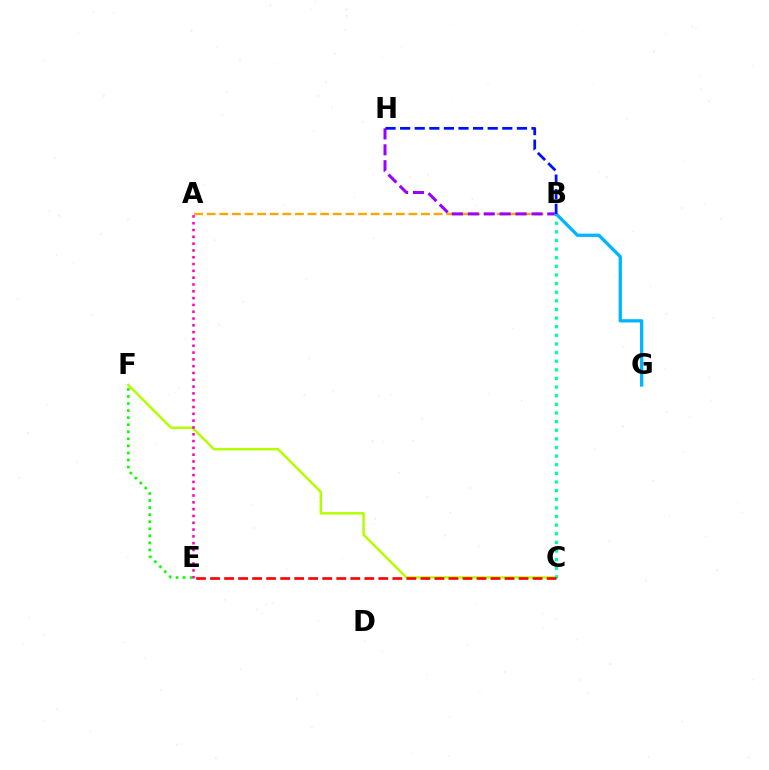{('C', 'F'): [{'color': '#b3ff00', 'line_style': 'solid', 'thickness': 1.8}], ('E', 'F'): [{'color': '#08ff00', 'line_style': 'dotted', 'thickness': 1.92}], ('A', 'B'): [{'color': '#ffa500', 'line_style': 'dashed', 'thickness': 1.71}], ('B', 'C'): [{'color': '#00ff9d', 'line_style': 'dotted', 'thickness': 2.34}], ('C', 'E'): [{'color': '#ff0000', 'line_style': 'dashed', 'thickness': 1.91}], ('B', 'H'): [{'color': '#9b00ff', 'line_style': 'dashed', 'thickness': 2.16}, {'color': '#0010ff', 'line_style': 'dashed', 'thickness': 1.98}], ('B', 'G'): [{'color': '#00b5ff', 'line_style': 'solid', 'thickness': 2.37}], ('A', 'E'): [{'color': '#ff00bd', 'line_style': 'dotted', 'thickness': 1.85}]}